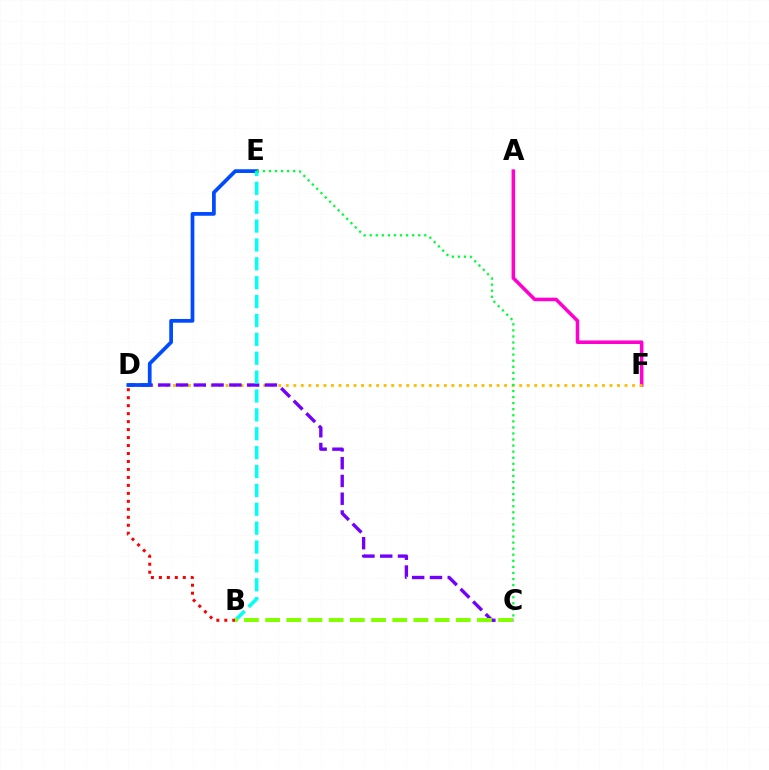{('A', 'F'): [{'color': '#ff00cf', 'line_style': 'solid', 'thickness': 2.55}], ('D', 'F'): [{'color': '#ffbd00', 'line_style': 'dotted', 'thickness': 2.05}], ('C', 'D'): [{'color': '#7200ff', 'line_style': 'dashed', 'thickness': 2.41}], ('D', 'E'): [{'color': '#004bff', 'line_style': 'solid', 'thickness': 2.69}], ('B', 'E'): [{'color': '#00fff6', 'line_style': 'dashed', 'thickness': 2.56}], ('C', 'E'): [{'color': '#00ff39', 'line_style': 'dotted', 'thickness': 1.65}], ('B', 'D'): [{'color': '#ff0000', 'line_style': 'dotted', 'thickness': 2.17}], ('B', 'C'): [{'color': '#84ff00', 'line_style': 'dashed', 'thickness': 2.88}]}